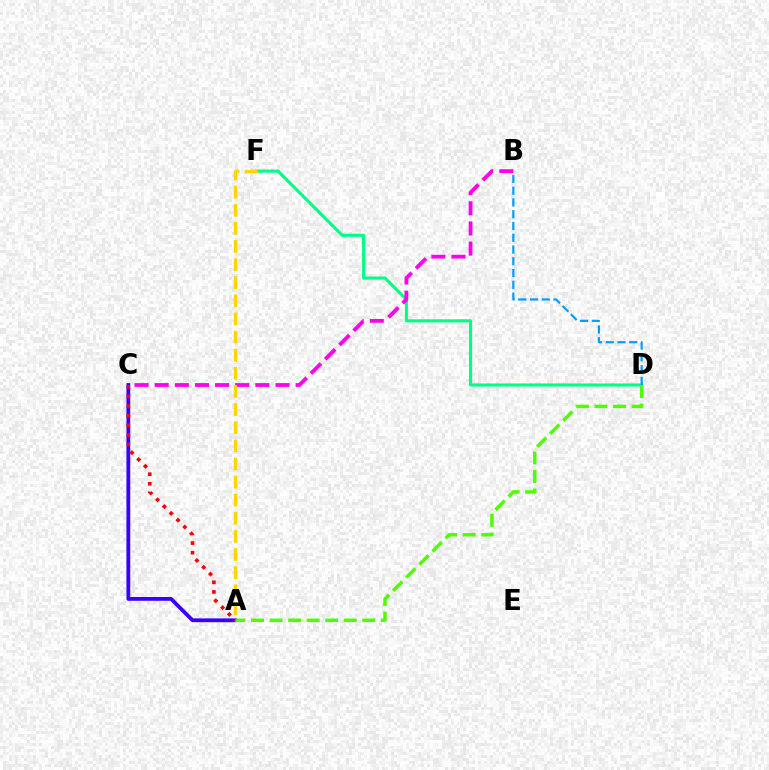{('D', 'F'): [{'color': '#00ff86', 'line_style': 'solid', 'thickness': 2.23}], ('B', 'C'): [{'color': '#ff00ed', 'line_style': 'dashed', 'thickness': 2.74}], ('A', 'C'): [{'color': '#3700ff', 'line_style': 'solid', 'thickness': 2.74}, {'color': '#ff0000', 'line_style': 'dotted', 'thickness': 2.61}], ('A', 'F'): [{'color': '#ffd500', 'line_style': 'dashed', 'thickness': 2.46}], ('A', 'D'): [{'color': '#4fff00', 'line_style': 'dashed', 'thickness': 2.52}], ('B', 'D'): [{'color': '#009eff', 'line_style': 'dashed', 'thickness': 1.6}]}